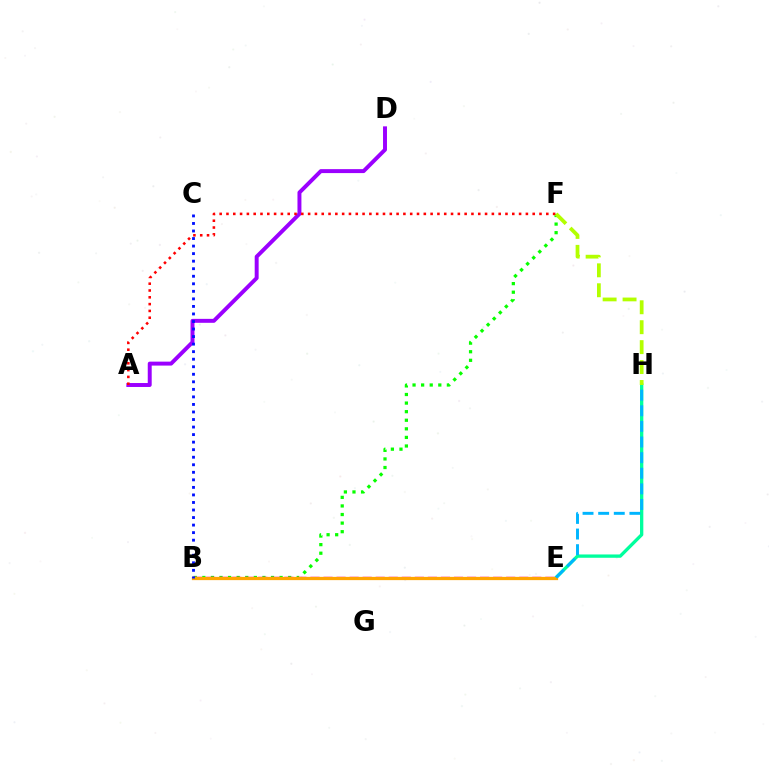{('B', 'F'): [{'color': '#08ff00', 'line_style': 'dotted', 'thickness': 2.33}], ('A', 'D'): [{'color': '#9b00ff', 'line_style': 'solid', 'thickness': 2.84}], ('E', 'H'): [{'color': '#00ff9d', 'line_style': 'solid', 'thickness': 2.39}, {'color': '#00b5ff', 'line_style': 'dashed', 'thickness': 2.12}], ('B', 'E'): [{'color': '#ff00bd', 'line_style': 'dashed', 'thickness': 1.77}, {'color': '#ffa500', 'line_style': 'solid', 'thickness': 2.34}], ('B', 'C'): [{'color': '#0010ff', 'line_style': 'dotted', 'thickness': 2.05}], ('A', 'F'): [{'color': '#ff0000', 'line_style': 'dotted', 'thickness': 1.85}], ('F', 'H'): [{'color': '#b3ff00', 'line_style': 'dashed', 'thickness': 2.71}]}